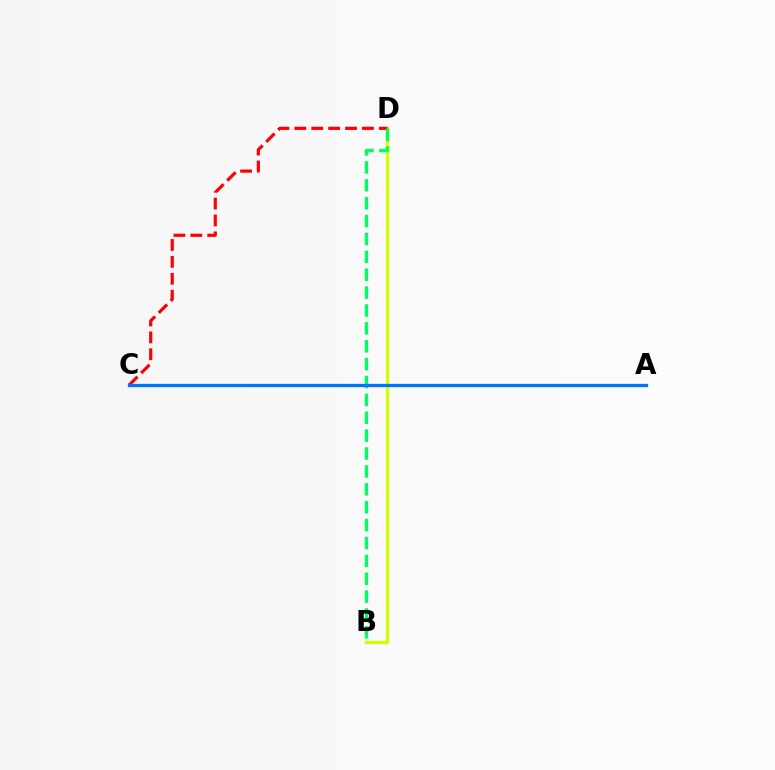{('B', 'D'): [{'color': '#d1ff00', 'line_style': 'solid', 'thickness': 2.38}, {'color': '#00ff5c', 'line_style': 'dashed', 'thickness': 2.43}], ('A', 'C'): [{'color': '#b900ff', 'line_style': 'dotted', 'thickness': 2.16}, {'color': '#0074ff', 'line_style': 'solid', 'thickness': 2.35}], ('C', 'D'): [{'color': '#ff0000', 'line_style': 'dashed', 'thickness': 2.3}]}